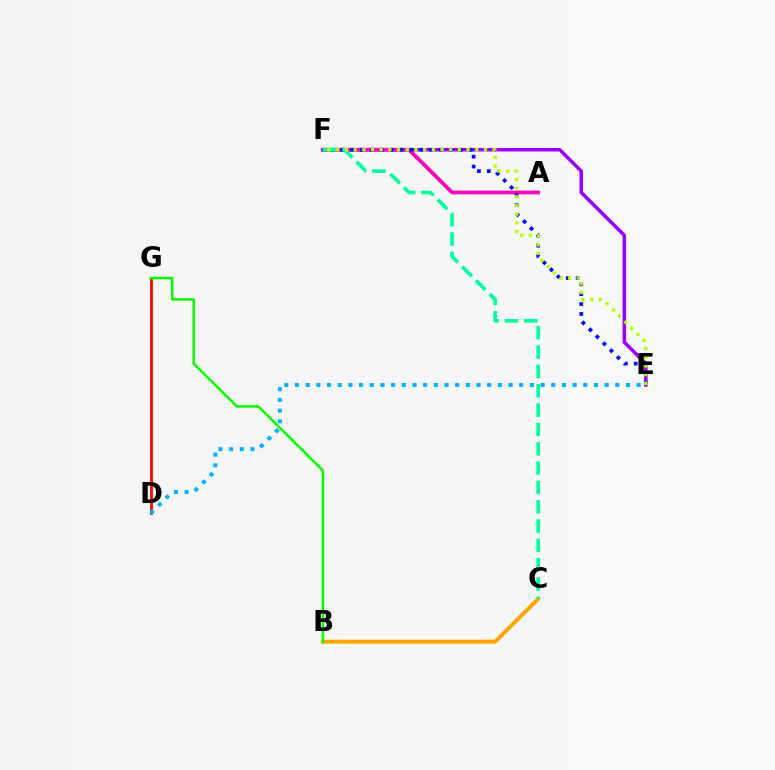{('D', 'G'): [{'color': '#ff0000', 'line_style': 'solid', 'thickness': 1.99}], ('E', 'F'): [{'color': '#9b00ff', 'line_style': 'solid', 'thickness': 2.52}, {'color': '#0010ff', 'line_style': 'dotted', 'thickness': 2.68}, {'color': '#b3ff00', 'line_style': 'dotted', 'thickness': 2.36}], ('A', 'F'): [{'color': '#ff00bd', 'line_style': 'solid', 'thickness': 2.69}], ('B', 'C'): [{'color': '#ffa500', 'line_style': 'solid', 'thickness': 2.84}], ('D', 'E'): [{'color': '#00b5ff', 'line_style': 'dotted', 'thickness': 2.9}], ('C', 'F'): [{'color': '#00ff9d', 'line_style': 'dashed', 'thickness': 2.63}], ('B', 'G'): [{'color': '#08ff00', 'line_style': 'solid', 'thickness': 1.8}]}